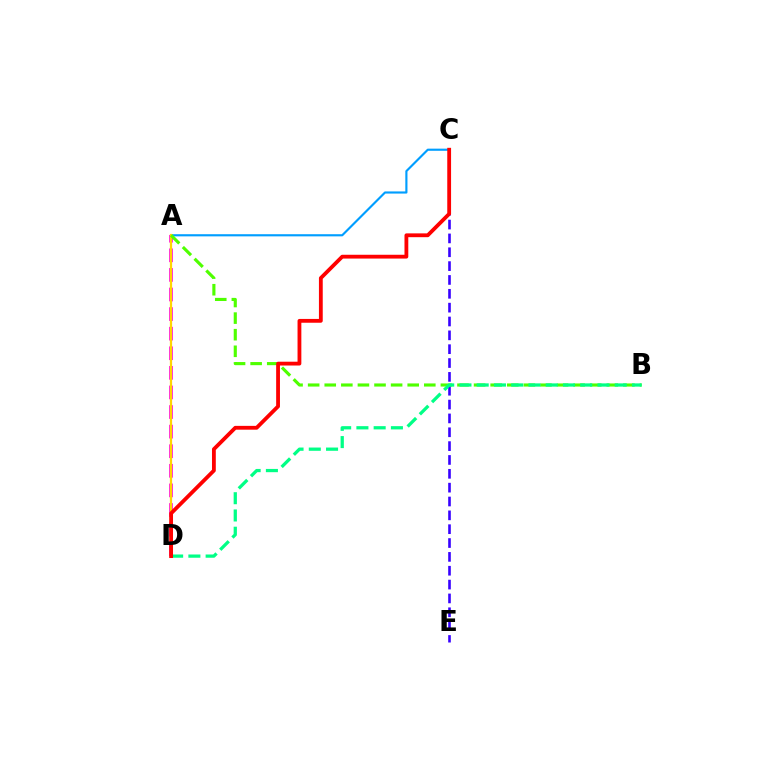{('C', 'E'): [{'color': '#3700ff', 'line_style': 'dashed', 'thickness': 1.88}], ('A', 'C'): [{'color': '#009eff', 'line_style': 'solid', 'thickness': 1.55}], ('A', 'D'): [{'color': '#ff00ed', 'line_style': 'dashed', 'thickness': 2.66}, {'color': '#ffd500', 'line_style': 'solid', 'thickness': 1.62}], ('A', 'B'): [{'color': '#4fff00', 'line_style': 'dashed', 'thickness': 2.25}], ('B', 'D'): [{'color': '#00ff86', 'line_style': 'dashed', 'thickness': 2.34}], ('C', 'D'): [{'color': '#ff0000', 'line_style': 'solid', 'thickness': 2.74}]}